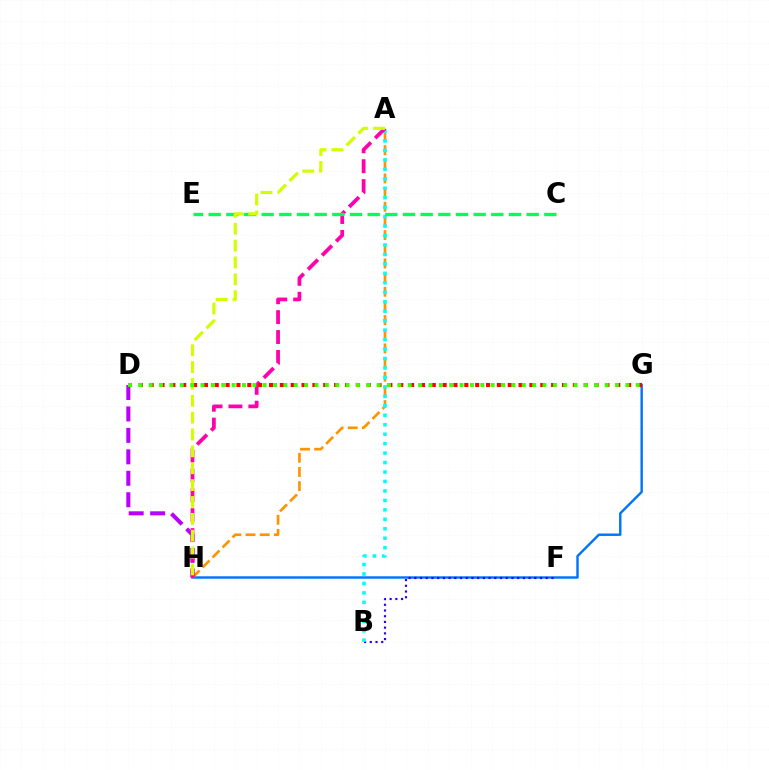{('G', 'H'): [{'color': '#0074ff', 'line_style': 'solid', 'thickness': 1.74}], ('A', 'H'): [{'color': '#ff9400', 'line_style': 'dashed', 'thickness': 1.92}, {'color': '#ff00ac', 'line_style': 'dashed', 'thickness': 2.7}, {'color': '#d1ff00', 'line_style': 'dashed', 'thickness': 2.29}], ('D', 'H'): [{'color': '#b900ff', 'line_style': 'dashed', 'thickness': 2.91}], ('B', 'F'): [{'color': '#2500ff', 'line_style': 'dotted', 'thickness': 1.55}], ('A', 'B'): [{'color': '#00fff6', 'line_style': 'dotted', 'thickness': 2.57}], ('D', 'G'): [{'color': '#ff0000', 'line_style': 'dotted', 'thickness': 2.95}, {'color': '#3dff00', 'line_style': 'dotted', 'thickness': 2.82}], ('C', 'E'): [{'color': '#00ff5c', 'line_style': 'dashed', 'thickness': 2.4}]}